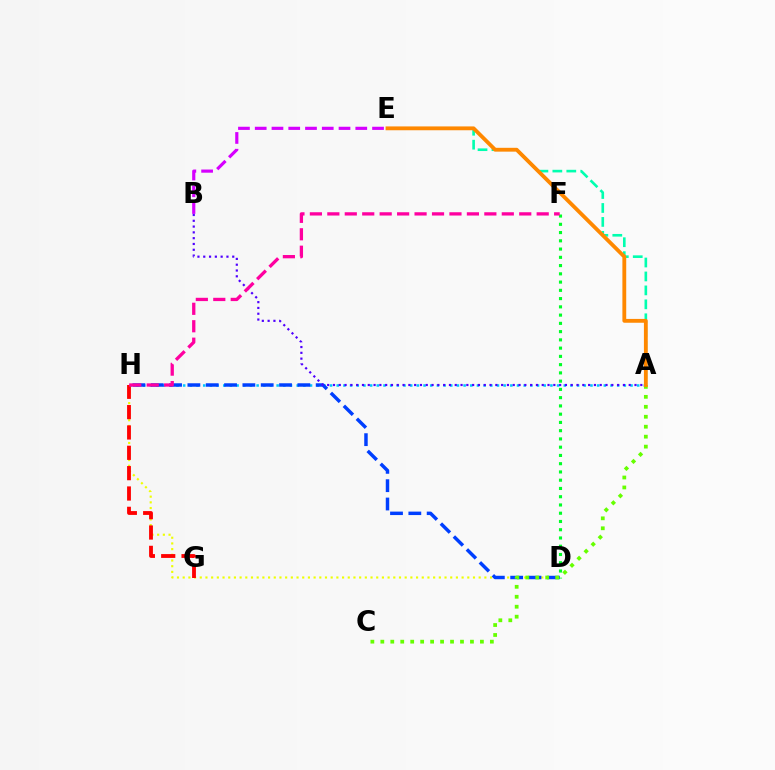{('A', 'H'): [{'color': '#00c7ff', 'line_style': 'dotted', 'thickness': 1.81}], ('D', 'H'): [{'color': '#eeff00', 'line_style': 'dotted', 'thickness': 1.55}, {'color': '#003fff', 'line_style': 'dashed', 'thickness': 2.49}], ('B', 'E'): [{'color': '#d600ff', 'line_style': 'dashed', 'thickness': 2.28}], ('G', 'H'): [{'color': '#ff0000', 'line_style': 'dashed', 'thickness': 2.76}], ('A', 'B'): [{'color': '#4f00ff', 'line_style': 'dotted', 'thickness': 1.58}], ('A', 'E'): [{'color': '#00ffaf', 'line_style': 'dashed', 'thickness': 1.89}, {'color': '#ff8800', 'line_style': 'solid', 'thickness': 2.76}], ('D', 'F'): [{'color': '#00ff27', 'line_style': 'dotted', 'thickness': 2.24}], ('F', 'H'): [{'color': '#ff00a0', 'line_style': 'dashed', 'thickness': 2.37}], ('A', 'C'): [{'color': '#66ff00', 'line_style': 'dotted', 'thickness': 2.71}]}